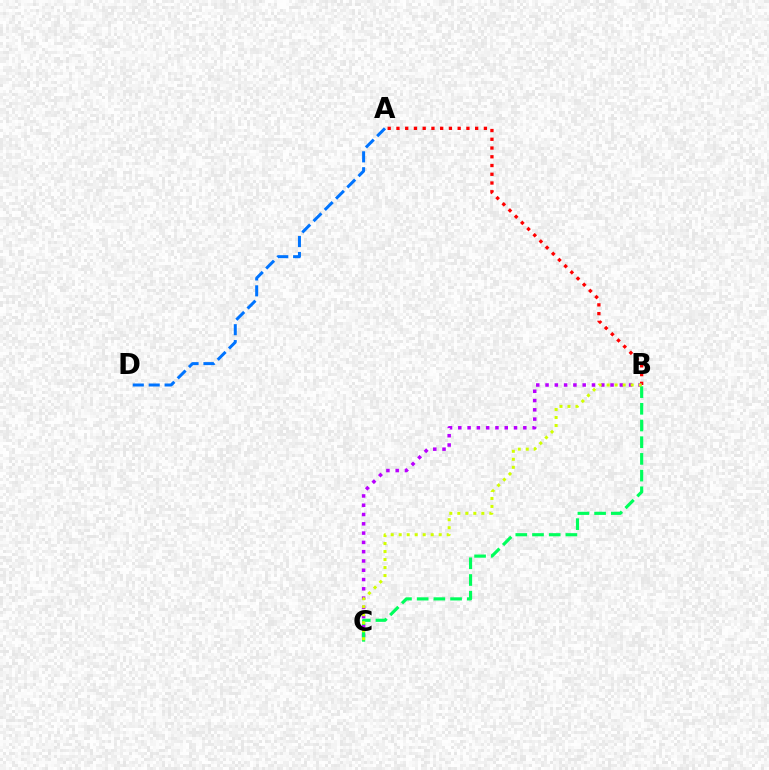{('A', 'B'): [{'color': '#ff0000', 'line_style': 'dotted', 'thickness': 2.38}], ('B', 'C'): [{'color': '#b900ff', 'line_style': 'dotted', 'thickness': 2.52}, {'color': '#00ff5c', 'line_style': 'dashed', 'thickness': 2.27}, {'color': '#d1ff00', 'line_style': 'dotted', 'thickness': 2.17}], ('A', 'D'): [{'color': '#0074ff', 'line_style': 'dashed', 'thickness': 2.16}]}